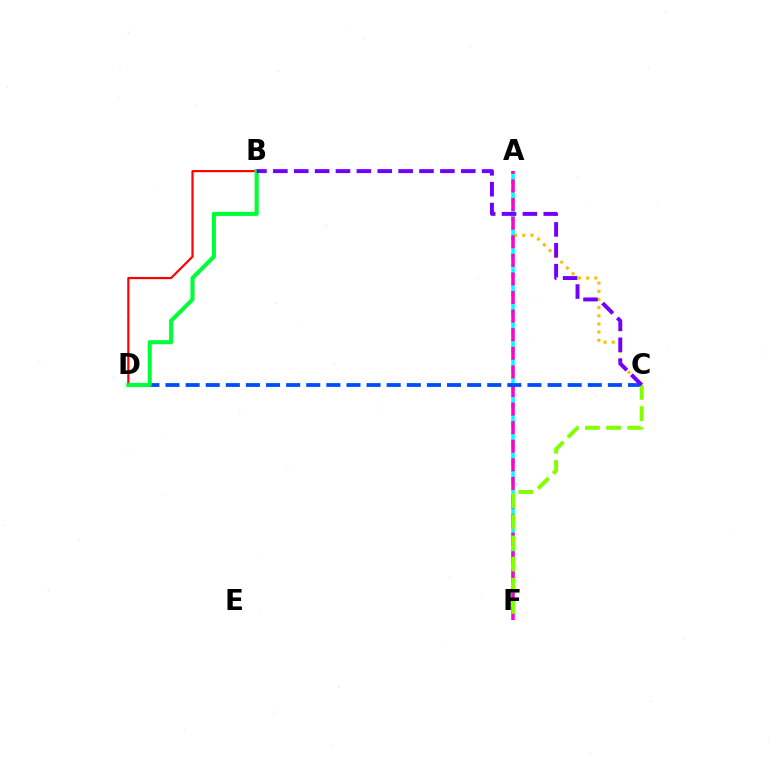{('A', 'C'): [{'color': '#ffbd00', 'line_style': 'dotted', 'thickness': 2.22}], ('A', 'F'): [{'color': '#00fff6', 'line_style': 'dashed', 'thickness': 2.54}, {'color': '#ff00cf', 'line_style': 'dashed', 'thickness': 2.53}], ('B', 'D'): [{'color': '#ff0000', 'line_style': 'solid', 'thickness': 1.57}, {'color': '#00ff39', 'line_style': 'solid', 'thickness': 2.94}], ('C', 'D'): [{'color': '#004bff', 'line_style': 'dashed', 'thickness': 2.73}], ('C', 'F'): [{'color': '#84ff00', 'line_style': 'dashed', 'thickness': 2.87}], ('B', 'C'): [{'color': '#7200ff', 'line_style': 'dashed', 'thickness': 2.84}]}